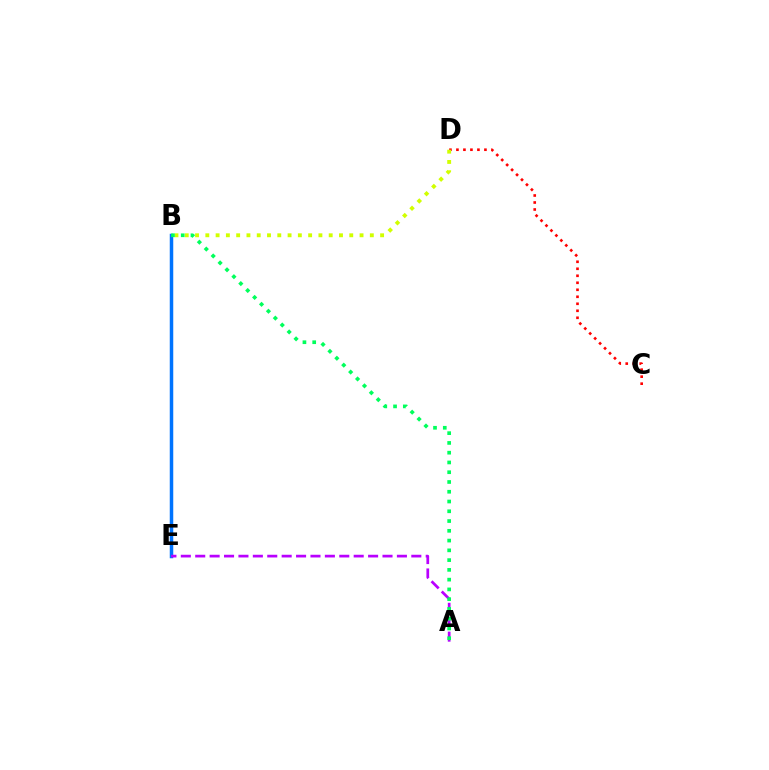{('C', 'D'): [{'color': '#ff0000', 'line_style': 'dotted', 'thickness': 1.9}], ('B', 'D'): [{'color': '#d1ff00', 'line_style': 'dotted', 'thickness': 2.79}], ('B', 'E'): [{'color': '#0074ff', 'line_style': 'solid', 'thickness': 2.52}], ('A', 'E'): [{'color': '#b900ff', 'line_style': 'dashed', 'thickness': 1.96}], ('A', 'B'): [{'color': '#00ff5c', 'line_style': 'dotted', 'thickness': 2.65}]}